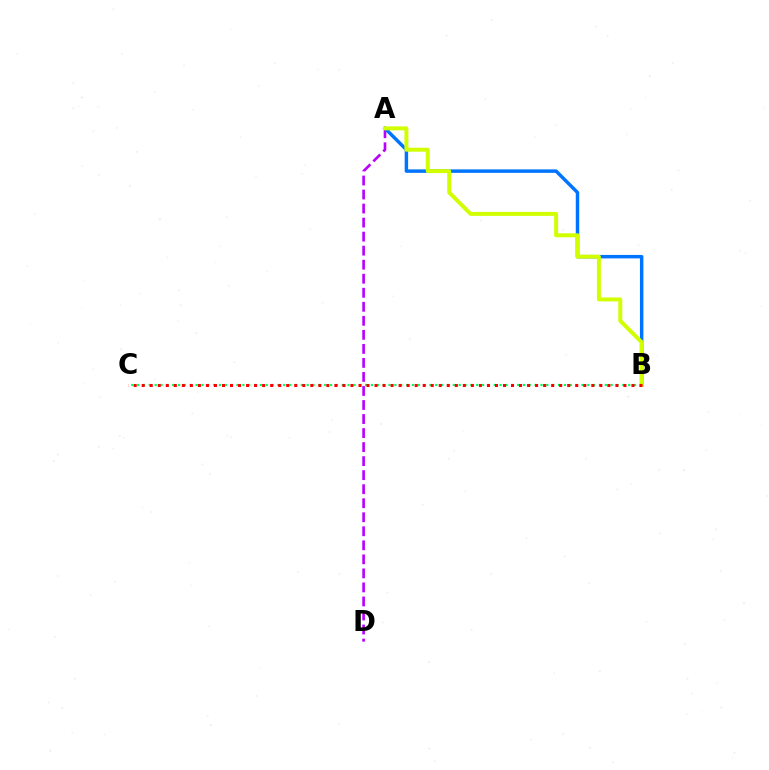{('A', 'D'): [{'color': '#b900ff', 'line_style': 'dashed', 'thickness': 1.91}], ('A', 'B'): [{'color': '#0074ff', 'line_style': 'solid', 'thickness': 2.49}, {'color': '#d1ff00', 'line_style': 'solid', 'thickness': 2.85}], ('B', 'C'): [{'color': '#00ff5c', 'line_style': 'dotted', 'thickness': 1.59}, {'color': '#ff0000', 'line_style': 'dotted', 'thickness': 2.18}]}